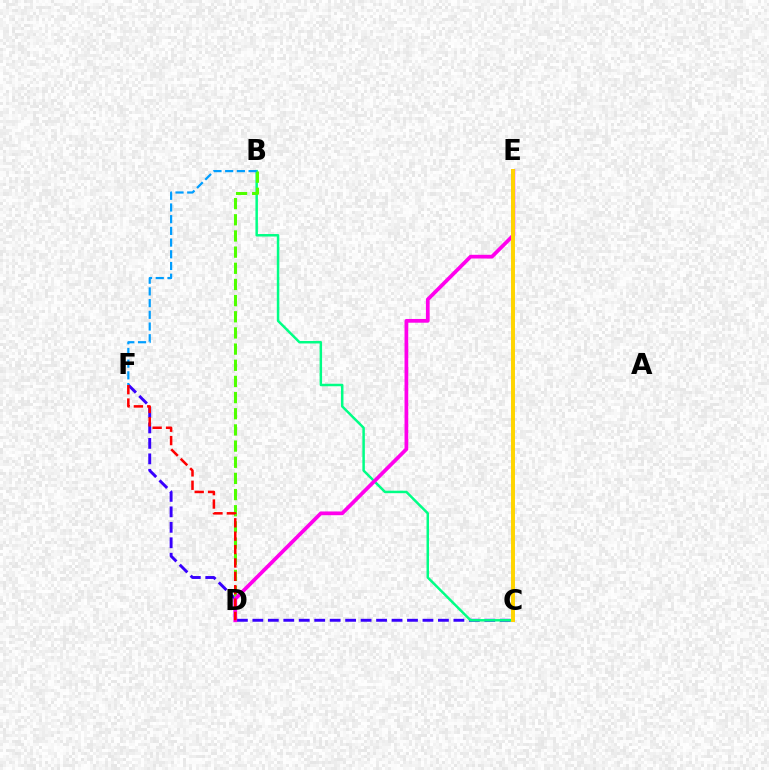{('C', 'F'): [{'color': '#3700ff', 'line_style': 'dashed', 'thickness': 2.1}], ('B', 'C'): [{'color': '#00ff86', 'line_style': 'solid', 'thickness': 1.79}], ('B', 'D'): [{'color': '#4fff00', 'line_style': 'dashed', 'thickness': 2.2}], ('D', 'E'): [{'color': '#ff00ed', 'line_style': 'solid', 'thickness': 2.68}], ('B', 'F'): [{'color': '#009eff', 'line_style': 'dashed', 'thickness': 1.59}], ('C', 'E'): [{'color': '#ffd500', 'line_style': 'solid', 'thickness': 2.84}], ('D', 'F'): [{'color': '#ff0000', 'line_style': 'dashed', 'thickness': 1.82}]}